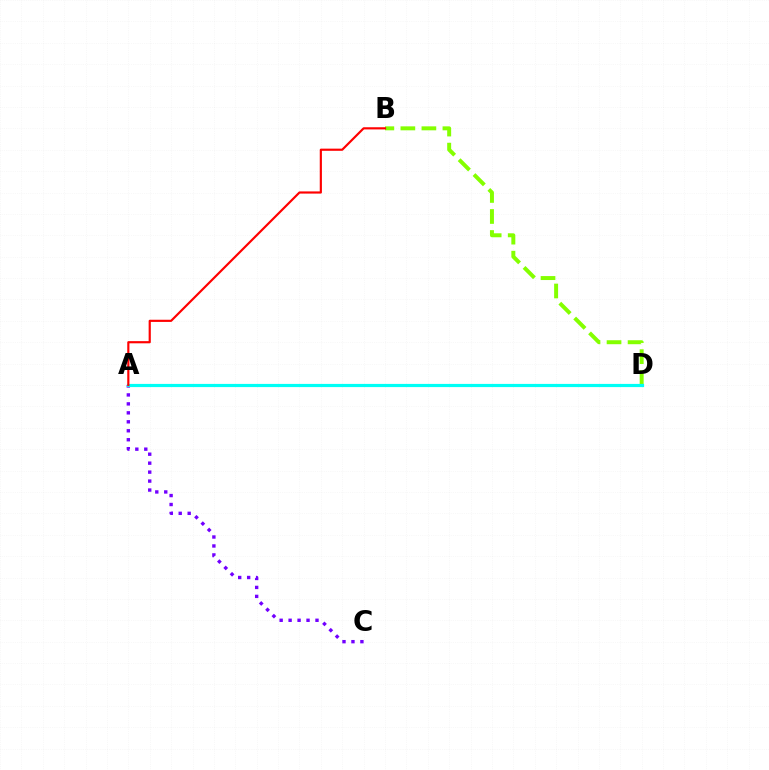{('B', 'D'): [{'color': '#84ff00', 'line_style': 'dashed', 'thickness': 2.86}], ('A', 'C'): [{'color': '#7200ff', 'line_style': 'dotted', 'thickness': 2.44}], ('A', 'D'): [{'color': '#00fff6', 'line_style': 'solid', 'thickness': 2.29}], ('A', 'B'): [{'color': '#ff0000', 'line_style': 'solid', 'thickness': 1.56}]}